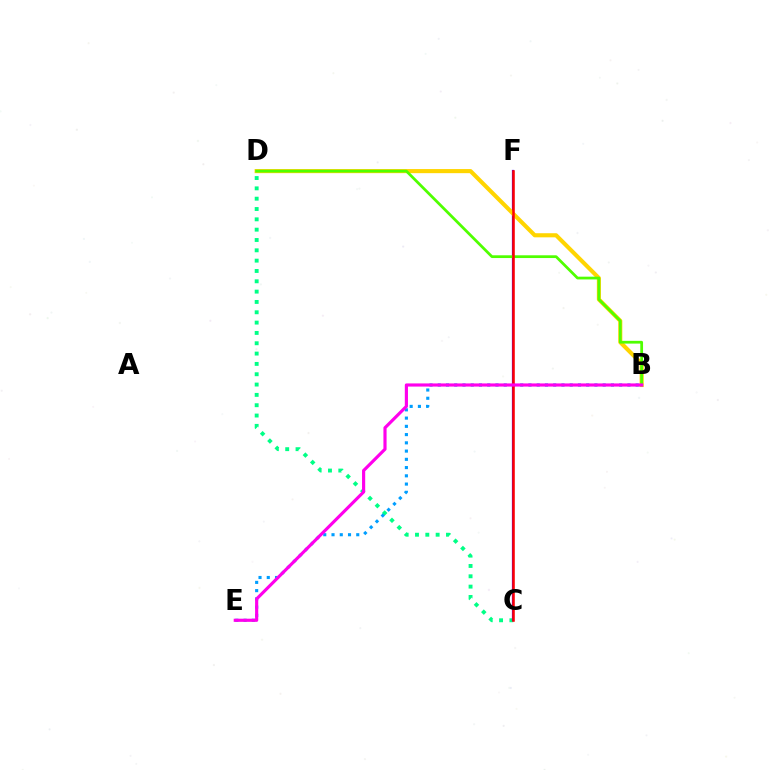{('C', 'D'): [{'color': '#00ff86', 'line_style': 'dotted', 'thickness': 2.81}], ('C', 'F'): [{'color': '#3700ff', 'line_style': 'solid', 'thickness': 1.6}, {'color': '#ff0000', 'line_style': 'solid', 'thickness': 1.81}], ('B', 'D'): [{'color': '#ffd500', 'line_style': 'solid', 'thickness': 2.96}, {'color': '#4fff00', 'line_style': 'solid', 'thickness': 1.98}], ('B', 'E'): [{'color': '#009eff', 'line_style': 'dotted', 'thickness': 2.24}, {'color': '#ff00ed', 'line_style': 'solid', 'thickness': 2.27}]}